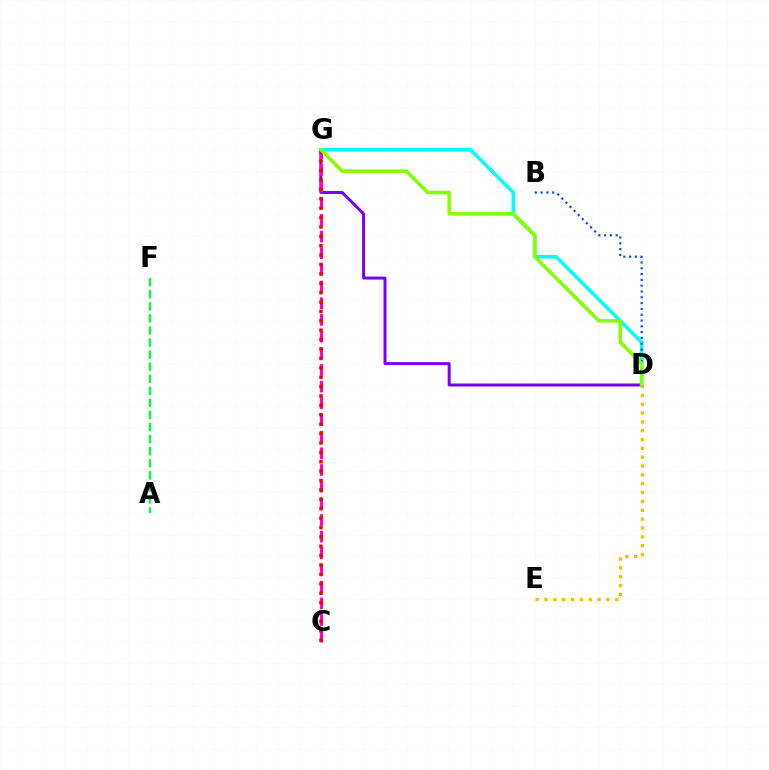{('A', 'F'): [{'color': '#00ff39', 'line_style': 'dashed', 'thickness': 1.64}], ('D', 'G'): [{'color': '#7200ff', 'line_style': 'solid', 'thickness': 2.13}, {'color': '#00fff6', 'line_style': 'solid', 'thickness': 2.58}, {'color': '#84ff00', 'line_style': 'solid', 'thickness': 2.53}], ('D', 'E'): [{'color': '#ffbd00', 'line_style': 'dotted', 'thickness': 2.4}], ('C', 'G'): [{'color': '#ff00cf', 'line_style': 'dashed', 'thickness': 2.26}, {'color': '#ff0000', 'line_style': 'dotted', 'thickness': 2.55}], ('B', 'D'): [{'color': '#004bff', 'line_style': 'dotted', 'thickness': 1.58}]}